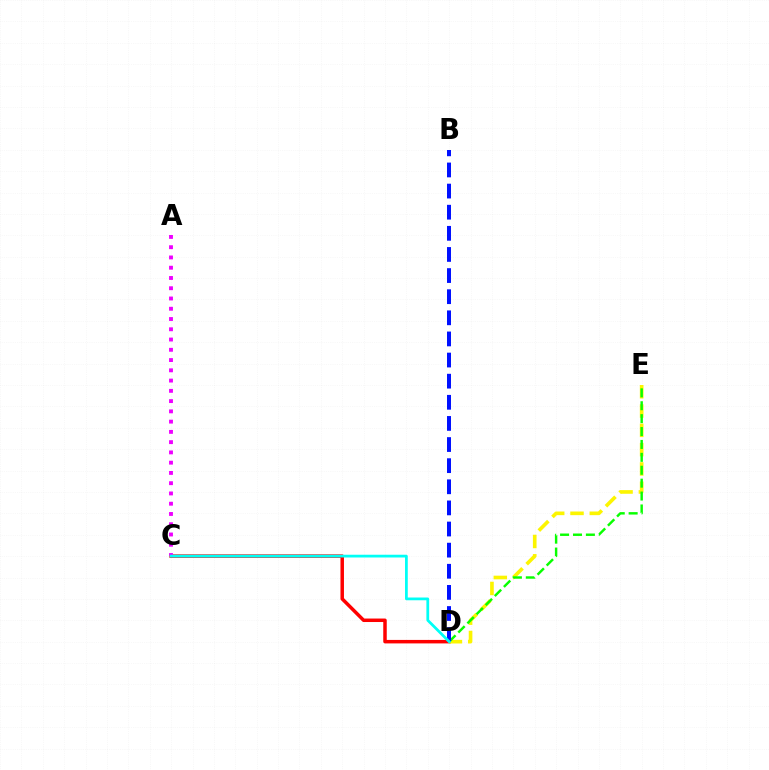{('C', 'D'): [{'color': '#ff0000', 'line_style': 'solid', 'thickness': 2.51}, {'color': '#00fff6', 'line_style': 'solid', 'thickness': 1.98}], ('D', 'E'): [{'color': '#fcf500', 'line_style': 'dashed', 'thickness': 2.62}, {'color': '#08ff00', 'line_style': 'dashed', 'thickness': 1.75}], ('B', 'D'): [{'color': '#0010ff', 'line_style': 'dashed', 'thickness': 2.87}], ('A', 'C'): [{'color': '#ee00ff', 'line_style': 'dotted', 'thickness': 2.79}]}